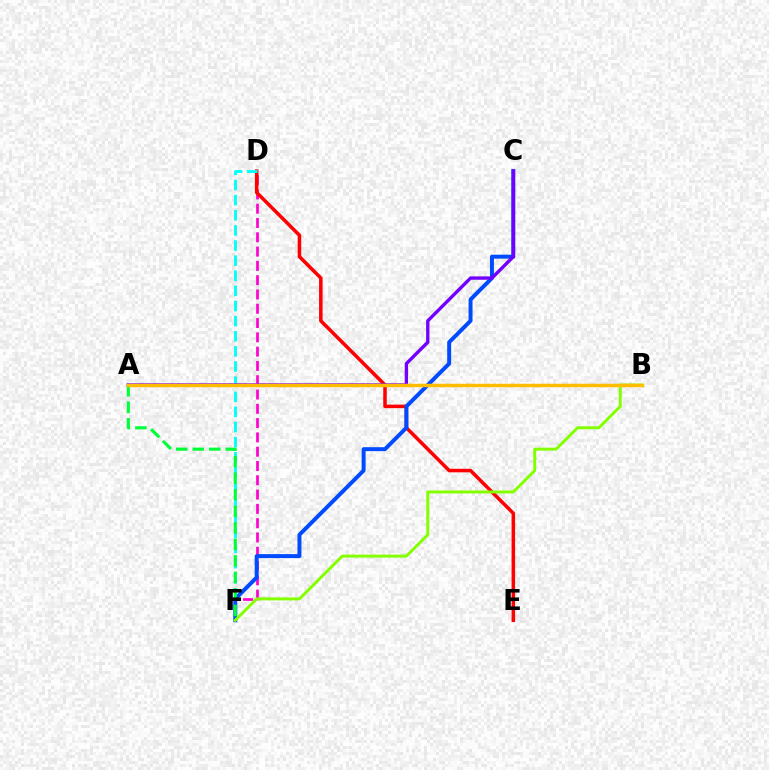{('D', 'F'): [{'color': '#ff00cf', 'line_style': 'dashed', 'thickness': 1.94}, {'color': '#00fff6', 'line_style': 'dashed', 'thickness': 2.05}], ('D', 'E'): [{'color': '#ff0000', 'line_style': 'solid', 'thickness': 2.54}], ('C', 'F'): [{'color': '#004bff', 'line_style': 'solid', 'thickness': 2.85}], ('A', 'C'): [{'color': '#7200ff', 'line_style': 'solid', 'thickness': 2.41}], ('B', 'F'): [{'color': '#84ff00', 'line_style': 'solid', 'thickness': 2.14}], ('A', 'F'): [{'color': '#00ff39', 'line_style': 'dashed', 'thickness': 2.25}], ('A', 'B'): [{'color': '#ffbd00', 'line_style': 'solid', 'thickness': 2.52}]}